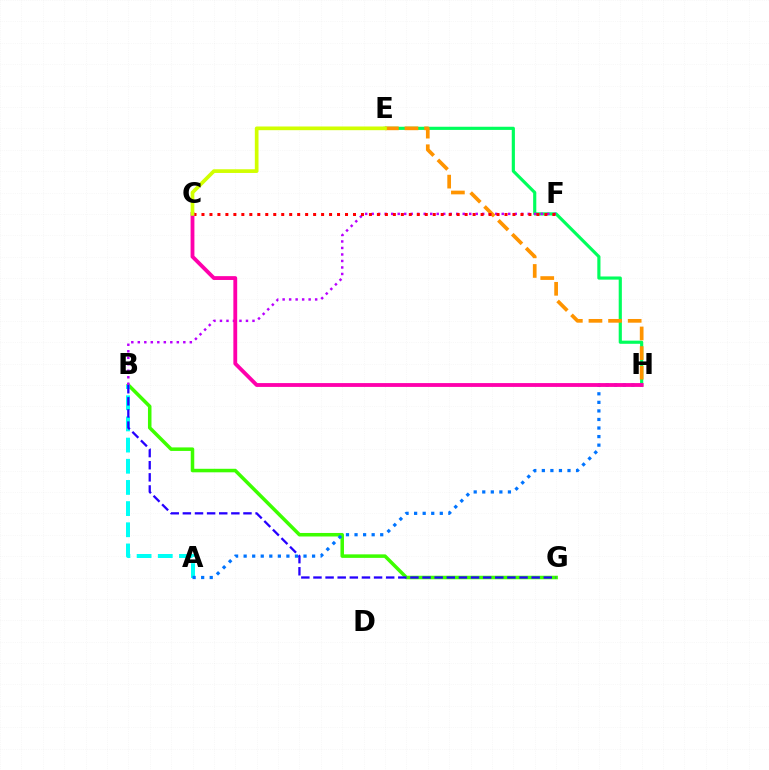{('E', 'H'): [{'color': '#00ff5c', 'line_style': 'solid', 'thickness': 2.27}, {'color': '#ff9400', 'line_style': 'dashed', 'thickness': 2.66}], ('B', 'G'): [{'color': '#3dff00', 'line_style': 'solid', 'thickness': 2.54}, {'color': '#2500ff', 'line_style': 'dashed', 'thickness': 1.65}], ('A', 'B'): [{'color': '#00fff6', 'line_style': 'dashed', 'thickness': 2.88}], ('B', 'F'): [{'color': '#b900ff', 'line_style': 'dotted', 'thickness': 1.77}], ('A', 'H'): [{'color': '#0074ff', 'line_style': 'dotted', 'thickness': 2.32}], ('C', 'F'): [{'color': '#ff0000', 'line_style': 'dotted', 'thickness': 2.17}], ('C', 'H'): [{'color': '#ff00ac', 'line_style': 'solid', 'thickness': 2.76}], ('C', 'E'): [{'color': '#d1ff00', 'line_style': 'solid', 'thickness': 2.66}]}